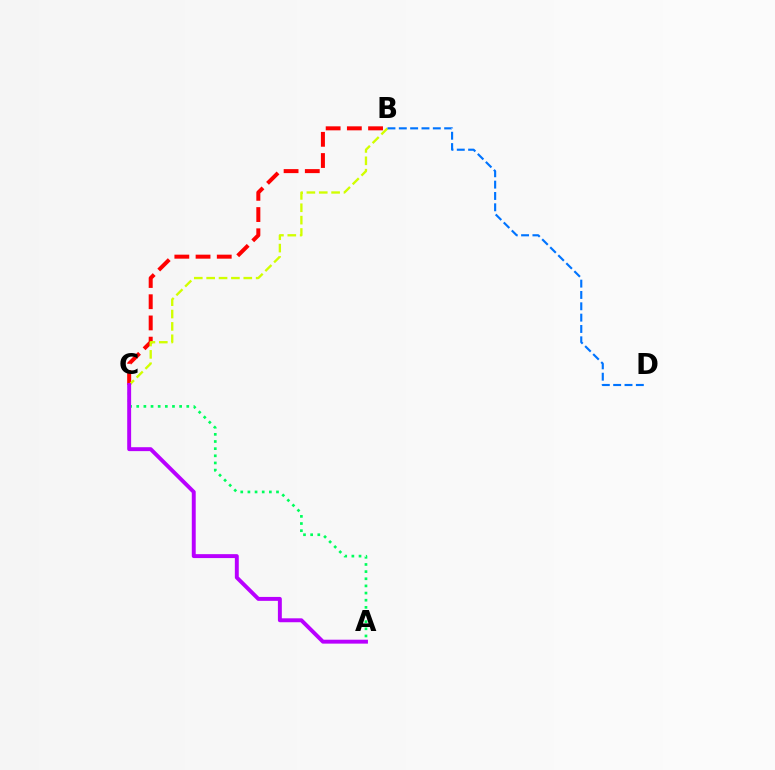{('B', 'C'): [{'color': '#ff0000', 'line_style': 'dashed', 'thickness': 2.88}, {'color': '#d1ff00', 'line_style': 'dashed', 'thickness': 1.68}], ('B', 'D'): [{'color': '#0074ff', 'line_style': 'dashed', 'thickness': 1.54}], ('A', 'C'): [{'color': '#00ff5c', 'line_style': 'dotted', 'thickness': 1.94}, {'color': '#b900ff', 'line_style': 'solid', 'thickness': 2.82}]}